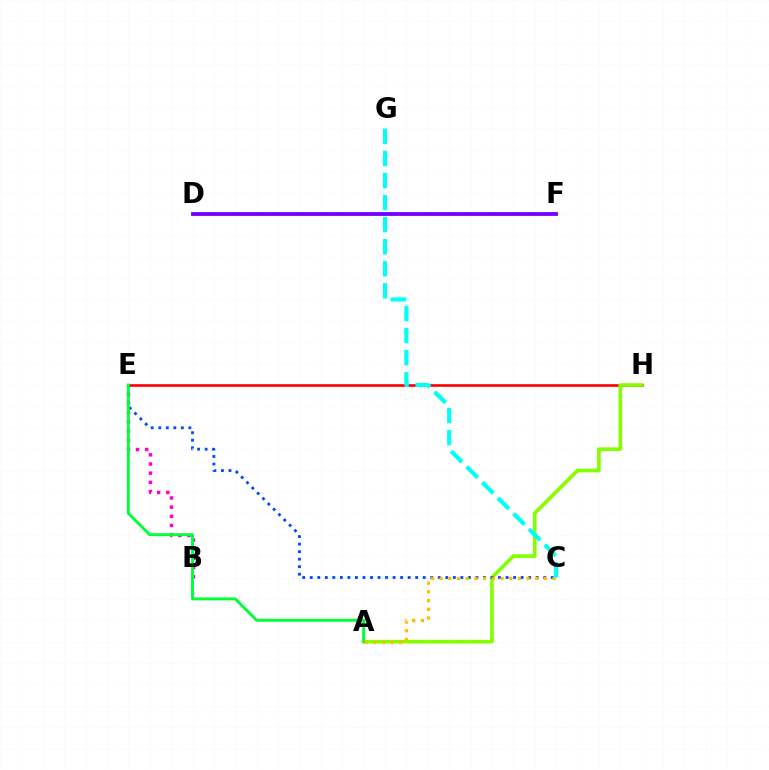{('B', 'E'): [{'color': '#ff00cf', 'line_style': 'dotted', 'thickness': 2.49}], ('E', 'H'): [{'color': '#ff0000', 'line_style': 'solid', 'thickness': 1.91}], ('A', 'H'): [{'color': '#84ff00', 'line_style': 'solid', 'thickness': 2.62}], ('C', 'E'): [{'color': '#004bff', 'line_style': 'dotted', 'thickness': 2.05}], ('A', 'E'): [{'color': '#00ff39', 'line_style': 'solid', 'thickness': 2.11}], ('A', 'C'): [{'color': '#ffbd00', 'line_style': 'dotted', 'thickness': 2.36}], ('D', 'F'): [{'color': '#7200ff', 'line_style': 'solid', 'thickness': 2.75}], ('C', 'G'): [{'color': '#00fff6', 'line_style': 'dashed', 'thickness': 3.0}]}